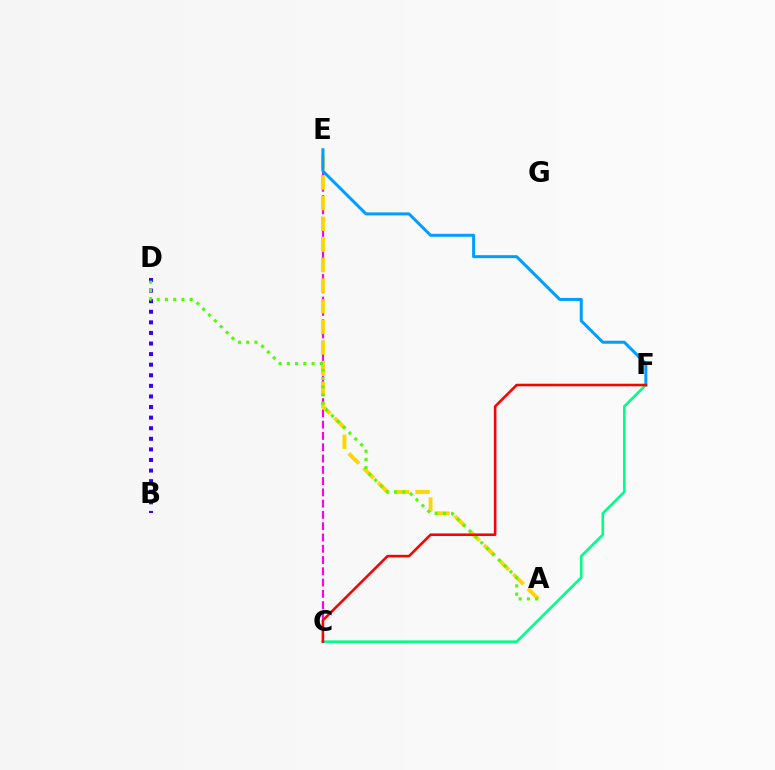{('B', 'D'): [{'color': '#3700ff', 'line_style': 'dotted', 'thickness': 2.88}], ('C', 'E'): [{'color': '#ff00ed', 'line_style': 'dashed', 'thickness': 1.53}], ('A', 'E'): [{'color': '#ffd500', 'line_style': 'dashed', 'thickness': 2.8}], ('E', 'F'): [{'color': '#009eff', 'line_style': 'solid', 'thickness': 2.16}], ('A', 'D'): [{'color': '#4fff00', 'line_style': 'dotted', 'thickness': 2.24}], ('C', 'F'): [{'color': '#00ff86', 'line_style': 'solid', 'thickness': 1.87}, {'color': '#ff0000', 'line_style': 'solid', 'thickness': 1.85}]}